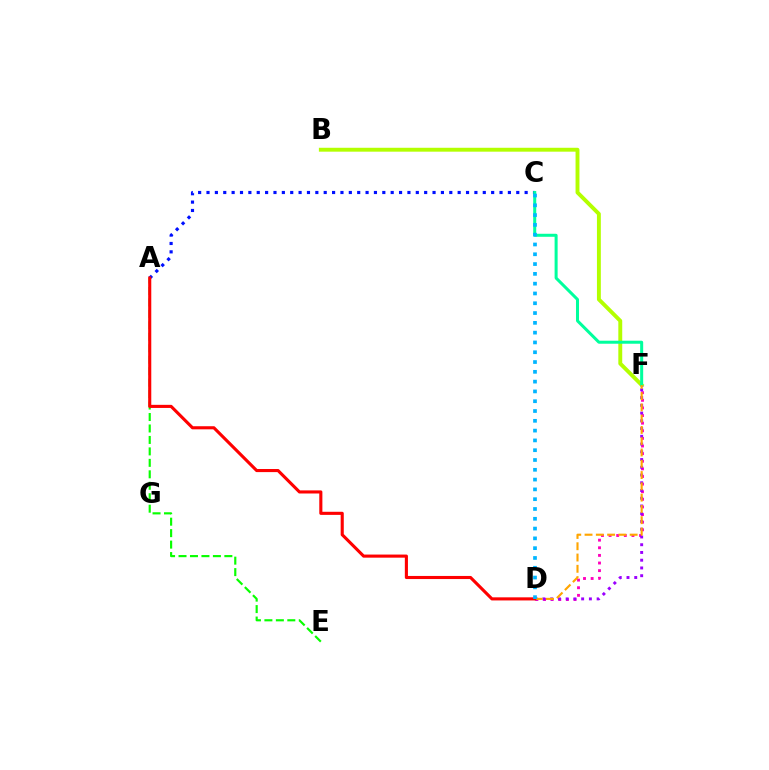{('A', 'E'): [{'color': '#08ff00', 'line_style': 'dashed', 'thickness': 1.56}], ('A', 'C'): [{'color': '#0010ff', 'line_style': 'dotted', 'thickness': 2.27}], ('D', 'F'): [{'color': '#ff00bd', 'line_style': 'dotted', 'thickness': 2.07}, {'color': '#9b00ff', 'line_style': 'dotted', 'thickness': 2.1}, {'color': '#ffa500', 'line_style': 'dashed', 'thickness': 1.53}], ('B', 'F'): [{'color': '#b3ff00', 'line_style': 'solid', 'thickness': 2.81}], ('C', 'F'): [{'color': '#00ff9d', 'line_style': 'solid', 'thickness': 2.17}], ('A', 'D'): [{'color': '#ff0000', 'line_style': 'solid', 'thickness': 2.23}], ('C', 'D'): [{'color': '#00b5ff', 'line_style': 'dotted', 'thickness': 2.66}]}